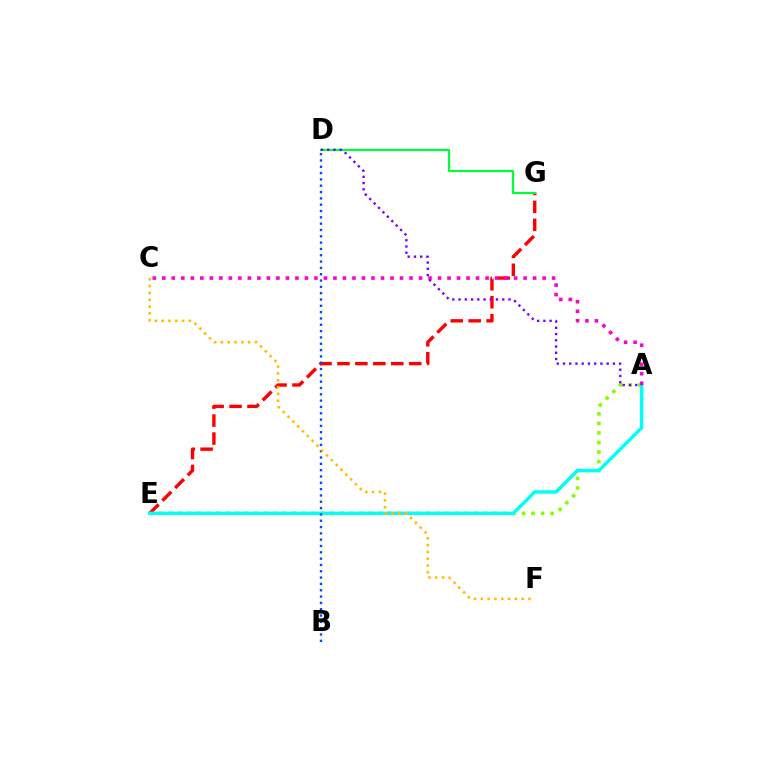{('A', 'E'): [{'color': '#84ff00', 'line_style': 'dotted', 'thickness': 2.59}, {'color': '#00fff6', 'line_style': 'solid', 'thickness': 2.47}], ('E', 'G'): [{'color': '#ff0000', 'line_style': 'dashed', 'thickness': 2.44}], ('D', 'G'): [{'color': '#00ff39', 'line_style': 'solid', 'thickness': 1.59}], ('A', 'C'): [{'color': '#ff00cf', 'line_style': 'dotted', 'thickness': 2.58}], ('A', 'D'): [{'color': '#7200ff', 'line_style': 'dotted', 'thickness': 1.7}], ('B', 'D'): [{'color': '#004bff', 'line_style': 'dotted', 'thickness': 1.72}], ('C', 'F'): [{'color': '#ffbd00', 'line_style': 'dotted', 'thickness': 1.85}]}